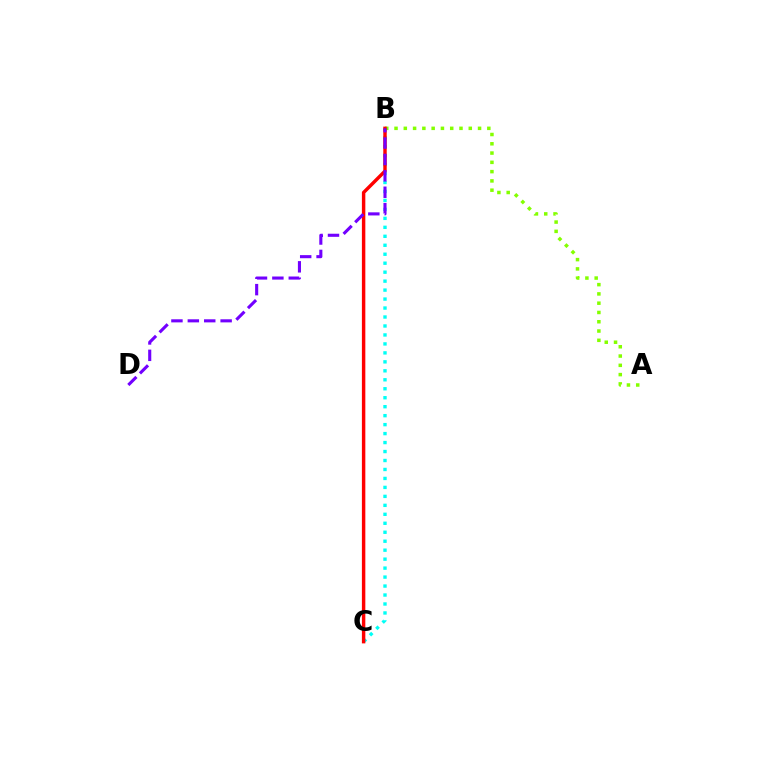{('B', 'C'): [{'color': '#00fff6', 'line_style': 'dotted', 'thickness': 2.44}, {'color': '#ff0000', 'line_style': 'solid', 'thickness': 2.47}], ('A', 'B'): [{'color': '#84ff00', 'line_style': 'dotted', 'thickness': 2.52}], ('B', 'D'): [{'color': '#7200ff', 'line_style': 'dashed', 'thickness': 2.23}]}